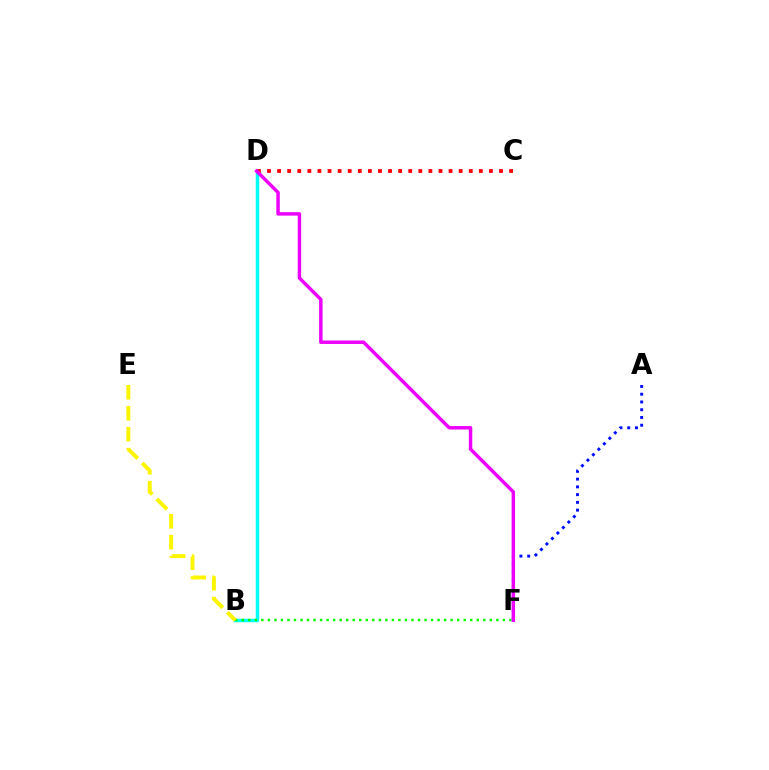{('B', 'D'): [{'color': '#00fff6', 'line_style': 'solid', 'thickness': 2.49}], ('B', 'F'): [{'color': '#08ff00', 'line_style': 'dotted', 'thickness': 1.77}], ('B', 'E'): [{'color': '#fcf500', 'line_style': 'dashed', 'thickness': 2.85}], ('C', 'D'): [{'color': '#ff0000', 'line_style': 'dotted', 'thickness': 2.74}], ('A', 'F'): [{'color': '#0010ff', 'line_style': 'dotted', 'thickness': 2.11}], ('D', 'F'): [{'color': '#ee00ff', 'line_style': 'solid', 'thickness': 2.48}]}